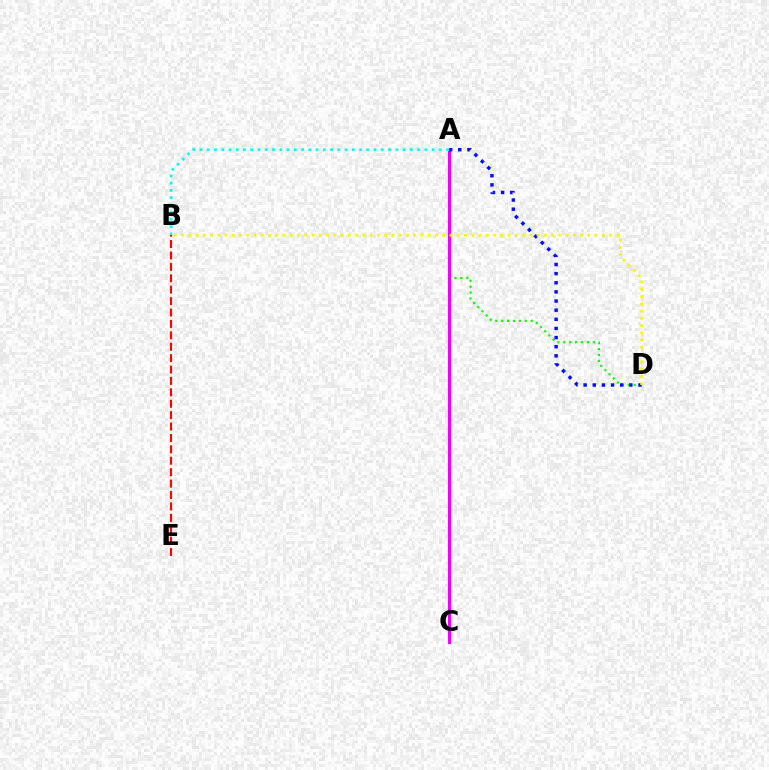{('A', 'D'): [{'color': '#08ff00', 'line_style': 'dotted', 'thickness': 1.61}, {'color': '#0010ff', 'line_style': 'dotted', 'thickness': 2.48}], ('A', 'C'): [{'color': '#ee00ff', 'line_style': 'solid', 'thickness': 2.26}], ('A', 'B'): [{'color': '#00fff6', 'line_style': 'dotted', 'thickness': 1.97}], ('B', 'E'): [{'color': '#ff0000', 'line_style': 'dashed', 'thickness': 1.55}], ('B', 'D'): [{'color': '#fcf500', 'line_style': 'dotted', 'thickness': 1.97}]}